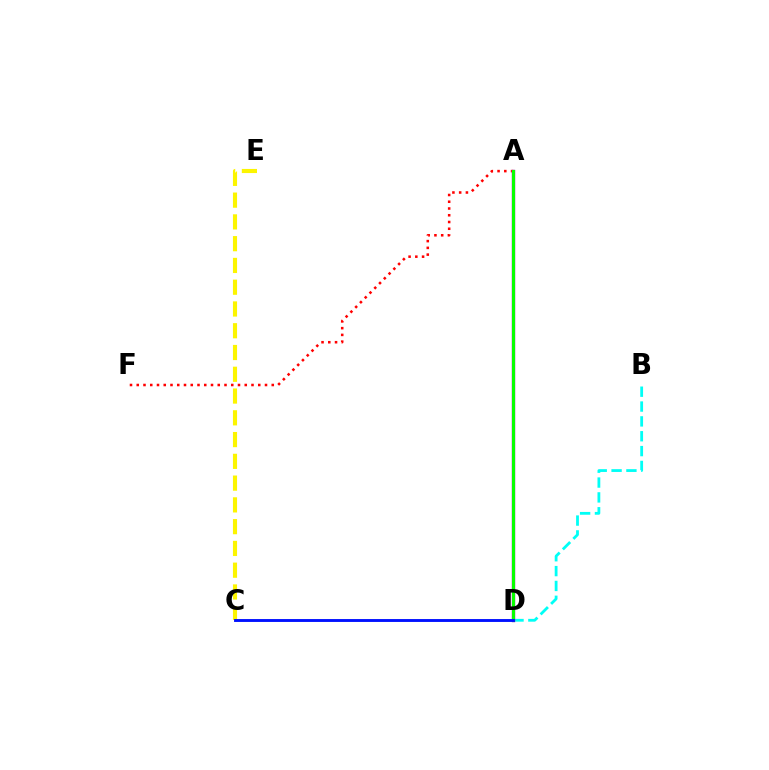{('A', 'F'): [{'color': '#ff0000', 'line_style': 'dotted', 'thickness': 1.83}], ('B', 'D'): [{'color': '#00fff6', 'line_style': 'dashed', 'thickness': 2.02}], ('A', 'D'): [{'color': '#ee00ff', 'line_style': 'solid', 'thickness': 2.42}, {'color': '#08ff00', 'line_style': 'solid', 'thickness': 2.29}], ('C', 'E'): [{'color': '#fcf500', 'line_style': 'dashed', 'thickness': 2.96}], ('C', 'D'): [{'color': '#0010ff', 'line_style': 'solid', 'thickness': 2.08}]}